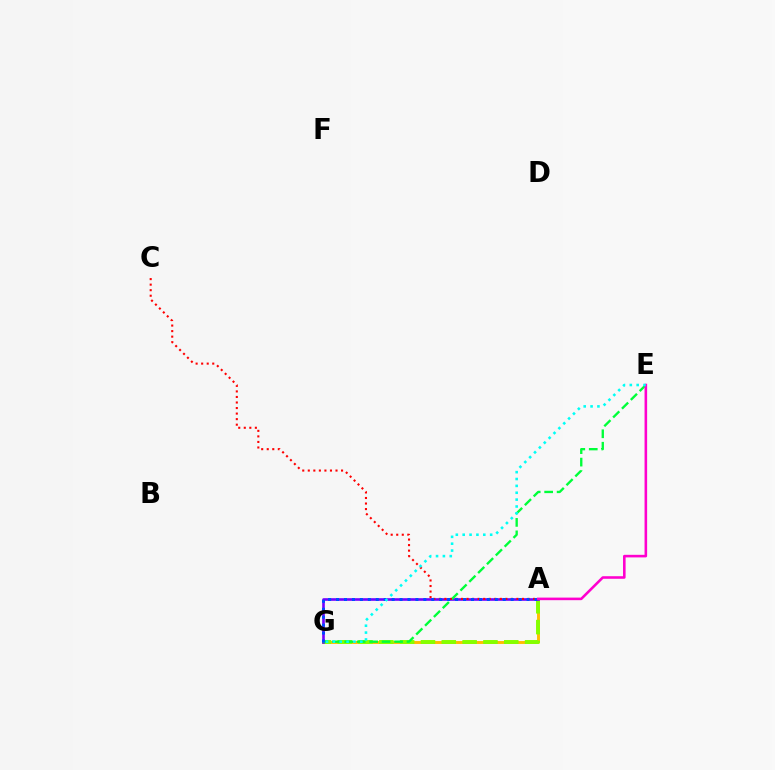{('A', 'G'): [{'color': '#ffbd00', 'line_style': 'solid', 'thickness': 2.09}, {'color': '#84ff00', 'line_style': 'dashed', 'thickness': 2.83}, {'color': '#7200ff', 'line_style': 'solid', 'thickness': 1.89}, {'color': '#004bff', 'line_style': 'dotted', 'thickness': 2.16}], ('E', 'G'): [{'color': '#00ff39', 'line_style': 'dashed', 'thickness': 1.69}, {'color': '#00fff6', 'line_style': 'dotted', 'thickness': 1.87}], ('A', 'C'): [{'color': '#ff0000', 'line_style': 'dotted', 'thickness': 1.51}], ('A', 'E'): [{'color': '#ff00cf', 'line_style': 'solid', 'thickness': 1.86}]}